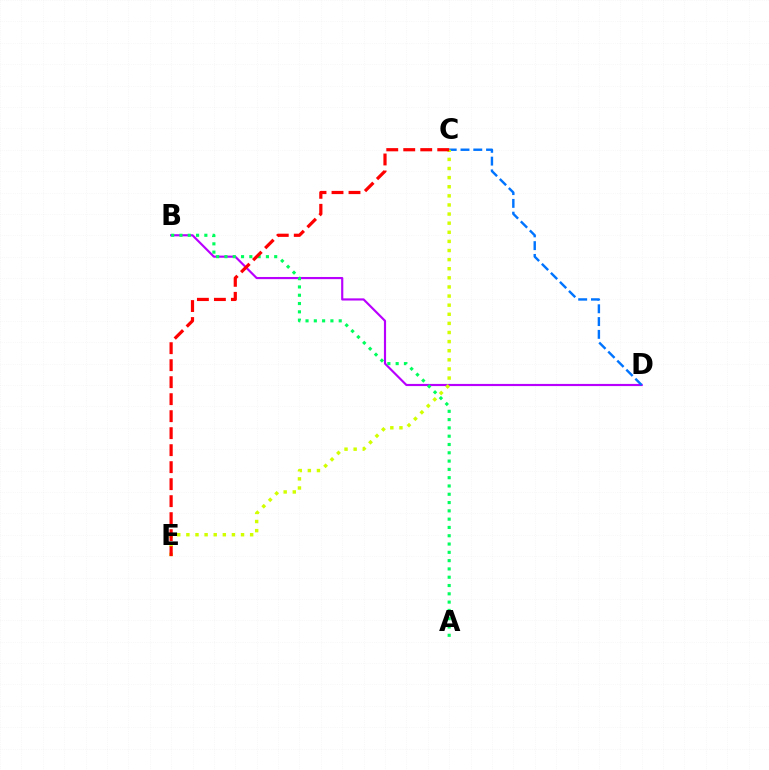{('B', 'D'): [{'color': '#b900ff', 'line_style': 'solid', 'thickness': 1.55}], ('C', 'D'): [{'color': '#0074ff', 'line_style': 'dashed', 'thickness': 1.74}], ('A', 'B'): [{'color': '#00ff5c', 'line_style': 'dotted', 'thickness': 2.25}], ('C', 'E'): [{'color': '#d1ff00', 'line_style': 'dotted', 'thickness': 2.48}, {'color': '#ff0000', 'line_style': 'dashed', 'thickness': 2.31}]}